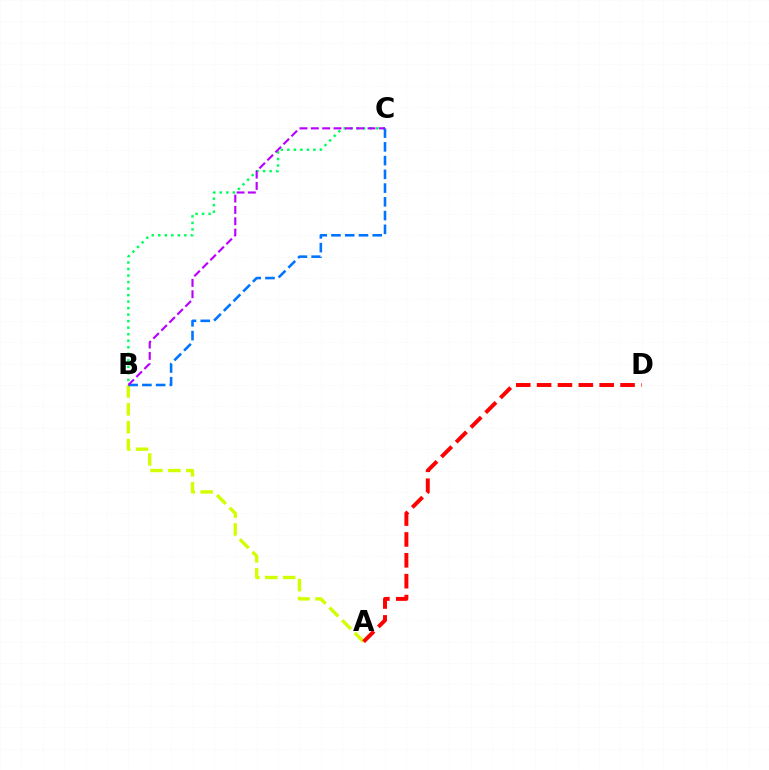{('B', 'C'): [{'color': '#00ff5c', 'line_style': 'dotted', 'thickness': 1.77}, {'color': '#0074ff', 'line_style': 'dashed', 'thickness': 1.87}, {'color': '#b900ff', 'line_style': 'dashed', 'thickness': 1.54}], ('A', 'B'): [{'color': '#d1ff00', 'line_style': 'dashed', 'thickness': 2.43}], ('A', 'D'): [{'color': '#ff0000', 'line_style': 'dashed', 'thickness': 2.83}]}